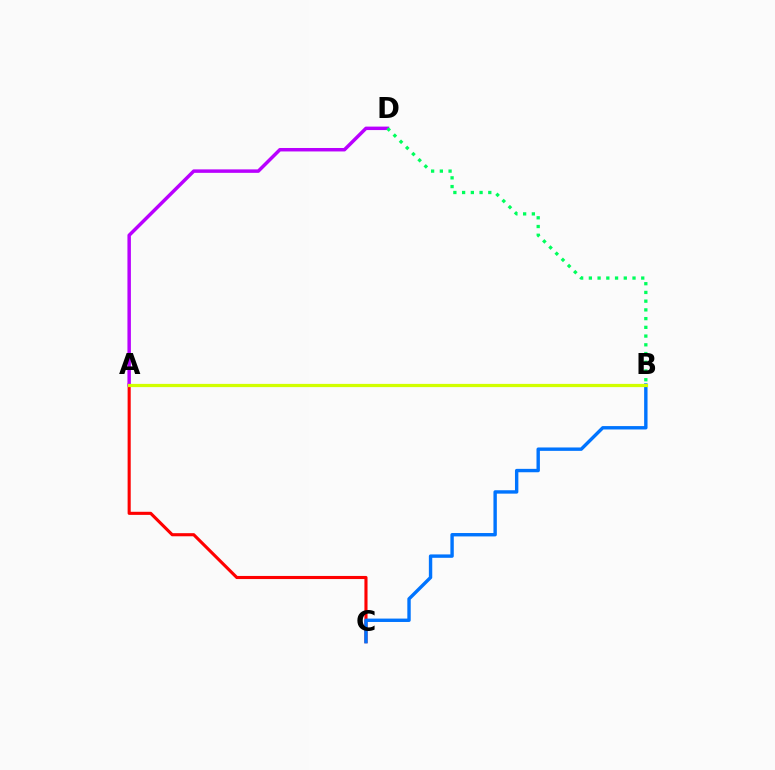{('A', 'C'): [{'color': '#ff0000', 'line_style': 'solid', 'thickness': 2.24}], ('B', 'C'): [{'color': '#0074ff', 'line_style': 'solid', 'thickness': 2.44}], ('A', 'D'): [{'color': '#b900ff', 'line_style': 'solid', 'thickness': 2.5}], ('B', 'D'): [{'color': '#00ff5c', 'line_style': 'dotted', 'thickness': 2.37}], ('A', 'B'): [{'color': '#d1ff00', 'line_style': 'solid', 'thickness': 2.32}]}